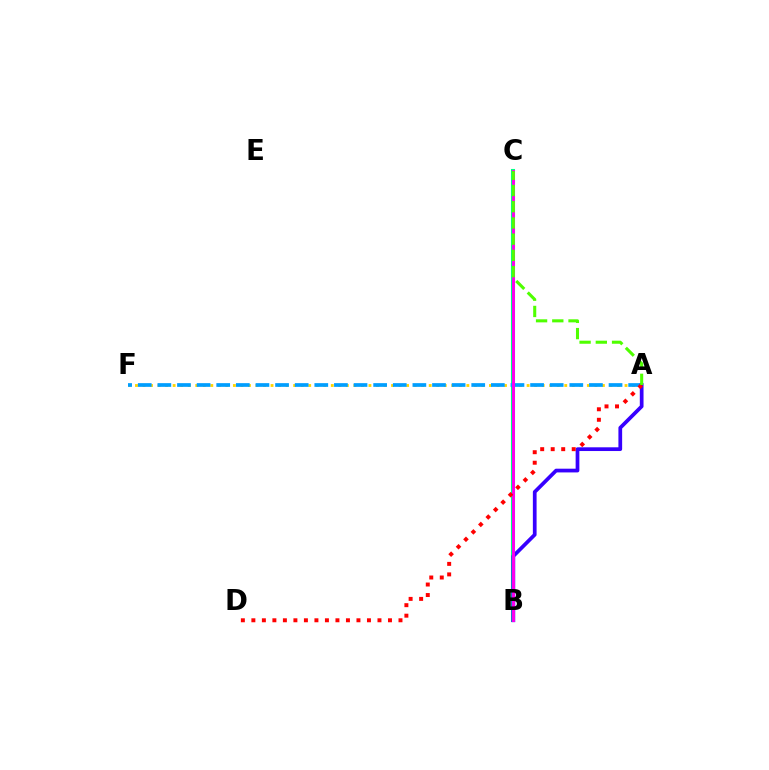{('A', 'F'): [{'color': '#ffd500', 'line_style': 'dotted', 'thickness': 2.05}, {'color': '#009eff', 'line_style': 'dashed', 'thickness': 2.66}], ('B', 'C'): [{'color': '#00ff86', 'line_style': 'solid', 'thickness': 2.94}, {'color': '#ff00ed', 'line_style': 'solid', 'thickness': 2.11}], ('A', 'B'): [{'color': '#3700ff', 'line_style': 'solid', 'thickness': 2.69}], ('A', 'D'): [{'color': '#ff0000', 'line_style': 'dotted', 'thickness': 2.86}], ('A', 'C'): [{'color': '#4fff00', 'line_style': 'dashed', 'thickness': 2.2}]}